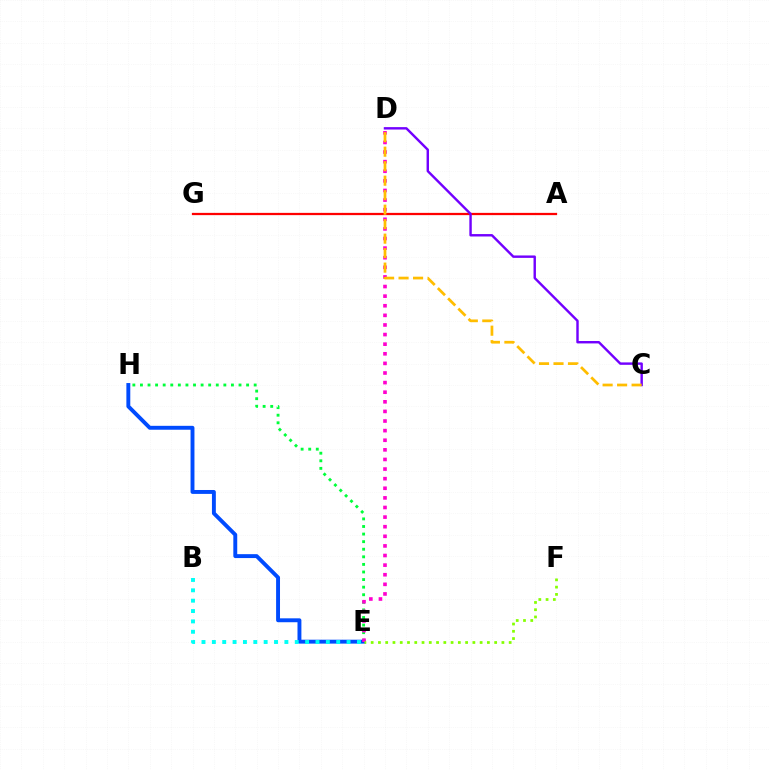{('A', 'G'): [{'color': '#ff0000', 'line_style': 'solid', 'thickness': 1.62}], ('E', 'H'): [{'color': '#00ff39', 'line_style': 'dotted', 'thickness': 2.06}, {'color': '#004bff', 'line_style': 'solid', 'thickness': 2.81}], ('C', 'D'): [{'color': '#7200ff', 'line_style': 'solid', 'thickness': 1.74}, {'color': '#ffbd00', 'line_style': 'dashed', 'thickness': 1.97}], ('D', 'E'): [{'color': '#ff00cf', 'line_style': 'dotted', 'thickness': 2.61}], ('B', 'E'): [{'color': '#00fff6', 'line_style': 'dotted', 'thickness': 2.82}], ('E', 'F'): [{'color': '#84ff00', 'line_style': 'dotted', 'thickness': 1.97}]}